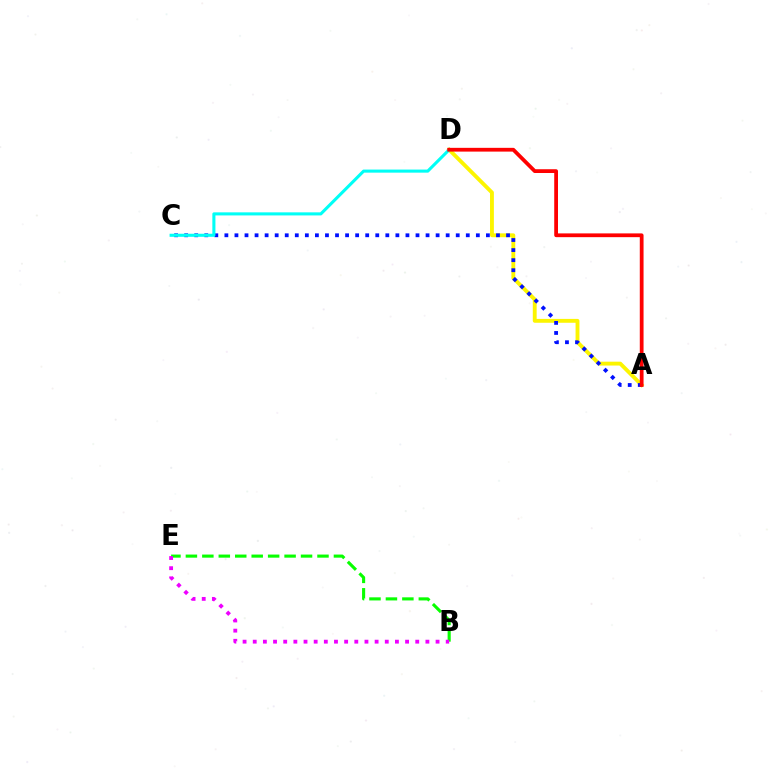{('A', 'D'): [{'color': '#fcf500', 'line_style': 'solid', 'thickness': 2.78}, {'color': '#ff0000', 'line_style': 'solid', 'thickness': 2.71}], ('B', 'E'): [{'color': '#08ff00', 'line_style': 'dashed', 'thickness': 2.23}, {'color': '#ee00ff', 'line_style': 'dotted', 'thickness': 2.76}], ('A', 'C'): [{'color': '#0010ff', 'line_style': 'dotted', 'thickness': 2.73}], ('C', 'D'): [{'color': '#00fff6', 'line_style': 'solid', 'thickness': 2.22}]}